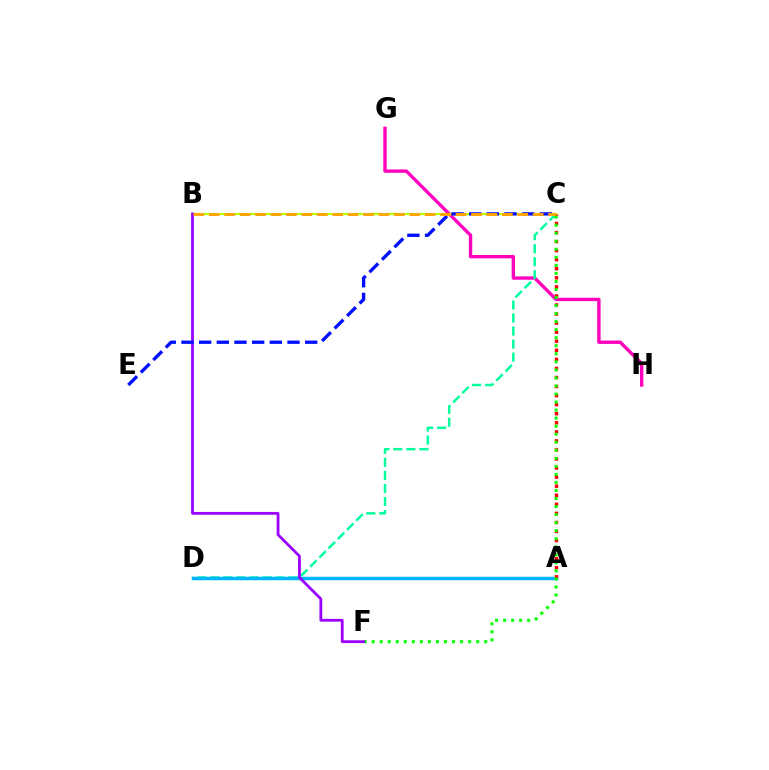{('G', 'H'): [{'color': '#ff00bd', 'line_style': 'solid', 'thickness': 2.43}], ('B', 'C'): [{'color': '#b3ff00', 'line_style': 'solid', 'thickness': 1.54}, {'color': '#ffa500', 'line_style': 'dashed', 'thickness': 2.1}], ('C', 'D'): [{'color': '#00ff9d', 'line_style': 'dashed', 'thickness': 1.77}], ('A', 'D'): [{'color': '#00b5ff', 'line_style': 'solid', 'thickness': 2.51}], ('A', 'C'): [{'color': '#ff0000', 'line_style': 'dotted', 'thickness': 2.46}], ('C', 'F'): [{'color': '#08ff00', 'line_style': 'dotted', 'thickness': 2.18}], ('B', 'F'): [{'color': '#9b00ff', 'line_style': 'solid', 'thickness': 2.0}], ('C', 'E'): [{'color': '#0010ff', 'line_style': 'dashed', 'thickness': 2.4}]}